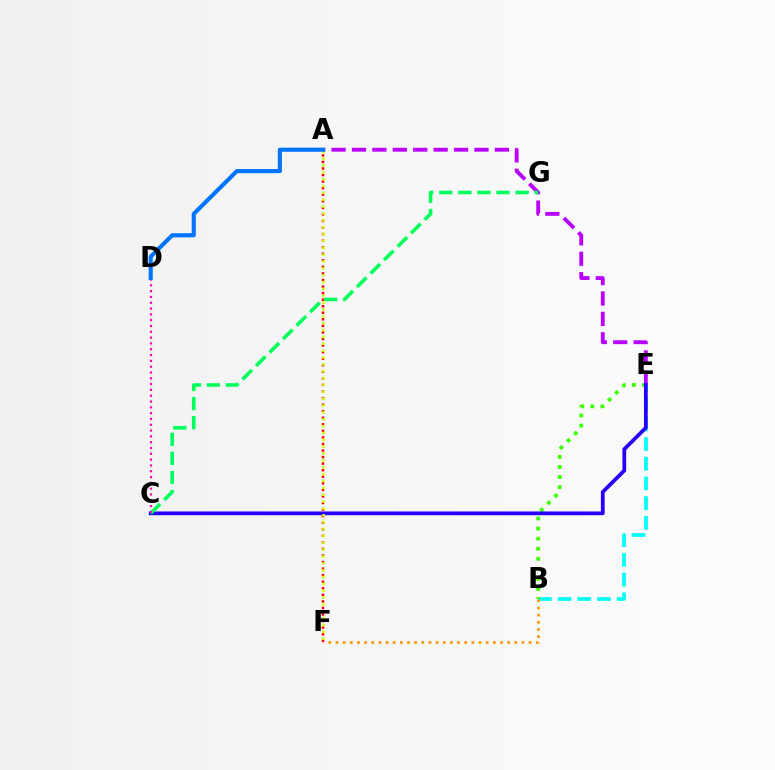{('B', 'E'): [{'color': '#00fff6', 'line_style': 'dashed', 'thickness': 2.68}, {'color': '#3dff00', 'line_style': 'dotted', 'thickness': 2.74}], ('B', 'F'): [{'color': '#ff9400', 'line_style': 'dotted', 'thickness': 1.94}], ('A', 'F'): [{'color': '#ff0000', 'line_style': 'dotted', 'thickness': 1.78}, {'color': '#d1ff00', 'line_style': 'dotted', 'thickness': 1.86}], ('A', 'E'): [{'color': '#b900ff', 'line_style': 'dashed', 'thickness': 2.77}], ('C', 'E'): [{'color': '#2500ff', 'line_style': 'solid', 'thickness': 2.71}], ('C', 'G'): [{'color': '#00ff5c', 'line_style': 'dashed', 'thickness': 2.59}], ('C', 'D'): [{'color': '#ff00ac', 'line_style': 'dotted', 'thickness': 1.58}], ('A', 'D'): [{'color': '#0074ff', 'line_style': 'solid', 'thickness': 2.95}]}